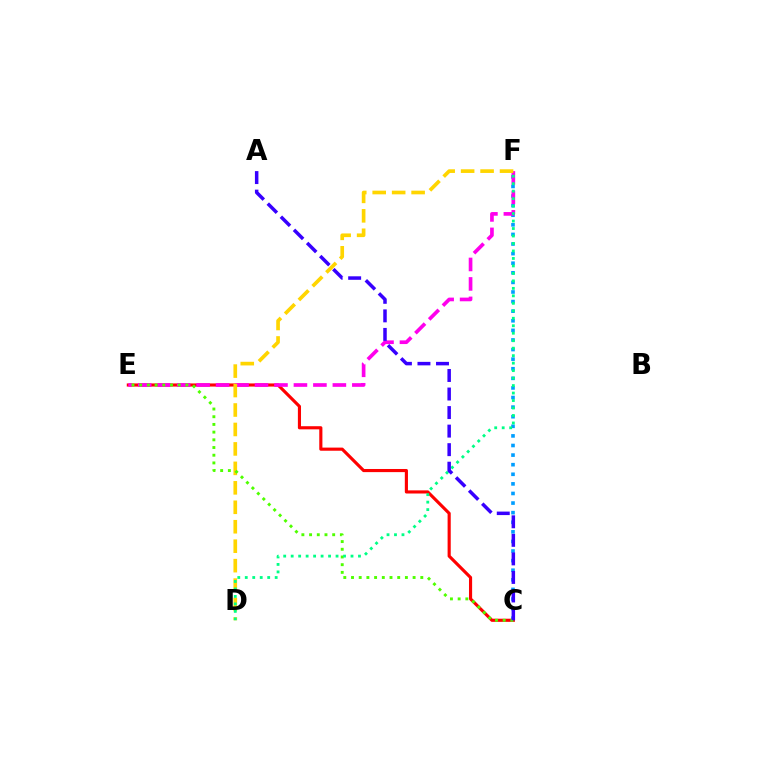{('C', 'F'): [{'color': '#009eff', 'line_style': 'dotted', 'thickness': 2.61}], ('C', 'E'): [{'color': '#ff0000', 'line_style': 'solid', 'thickness': 2.26}, {'color': '#4fff00', 'line_style': 'dotted', 'thickness': 2.09}], ('E', 'F'): [{'color': '#ff00ed', 'line_style': 'dashed', 'thickness': 2.64}], ('D', 'F'): [{'color': '#ffd500', 'line_style': 'dashed', 'thickness': 2.64}, {'color': '#00ff86', 'line_style': 'dotted', 'thickness': 2.03}], ('A', 'C'): [{'color': '#3700ff', 'line_style': 'dashed', 'thickness': 2.52}]}